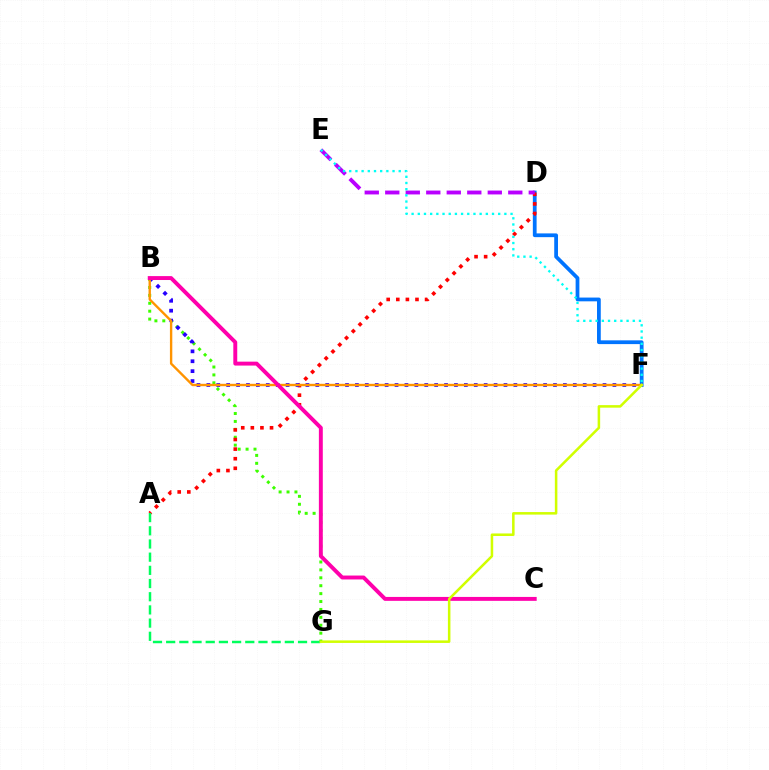{('B', 'G'): [{'color': '#3dff00', 'line_style': 'dotted', 'thickness': 2.15}], ('D', 'F'): [{'color': '#0074ff', 'line_style': 'solid', 'thickness': 2.71}], ('A', 'D'): [{'color': '#ff0000', 'line_style': 'dotted', 'thickness': 2.61}], ('D', 'E'): [{'color': '#b900ff', 'line_style': 'dashed', 'thickness': 2.79}], ('B', 'F'): [{'color': '#2500ff', 'line_style': 'dotted', 'thickness': 2.69}, {'color': '#ff9400', 'line_style': 'solid', 'thickness': 1.71}], ('A', 'G'): [{'color': '#00ff5c', 'line_style': 'dashed', 'thickness': 1.79}], ('E', 'F'): [{'color': '#00fff6', 'line_style': 'dotted', 'thickness': 1.68}], ('B', 'C'): [{'color': '#ff00ac', 'line_style': 'solid', 'thickness': 2.82}], ('F', 'G'): [{'color': '#d1ff00', 'line_style': 'solid', 'thickness': 1.83}]}